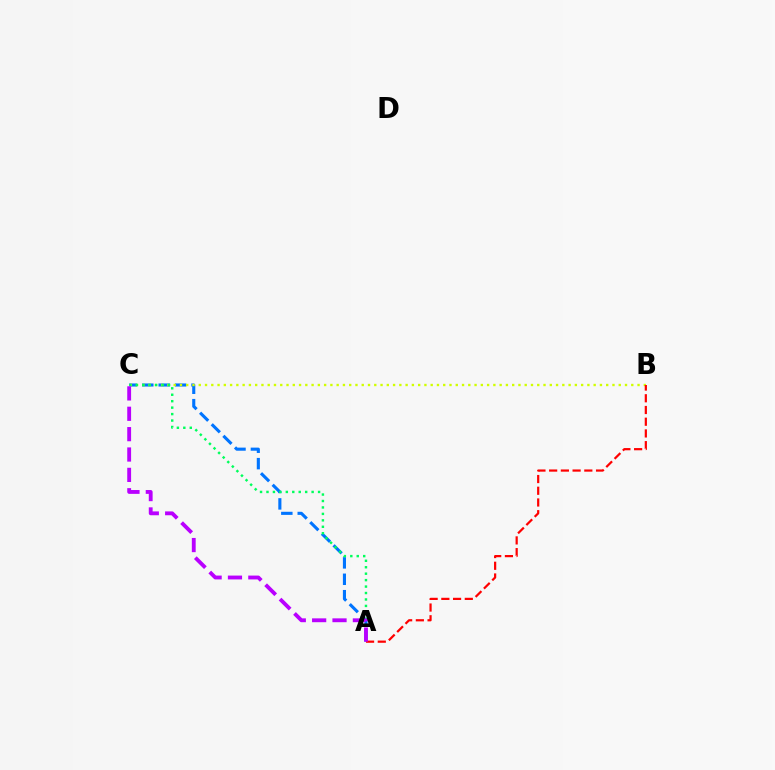{('A', 'C'): [{'color': '#0074ff', 'line_style': 'dashed', 'thickness': 2.23}, {'color': '#00ff5c', 'line_style': 'dotted', 'thickness': 1.75}, {'color': '#b900ff', 'line_style': 'dashed', 'thickness': 2.77}], ('B', 'C'): [{'color': '#d1ff00', 'line_style': 'dotted', 'thickness': 1.7}], ('A', 'B'): [{'color': '#ff0000', 'line_style': 'dashed', 'thickness': 1.59}]}